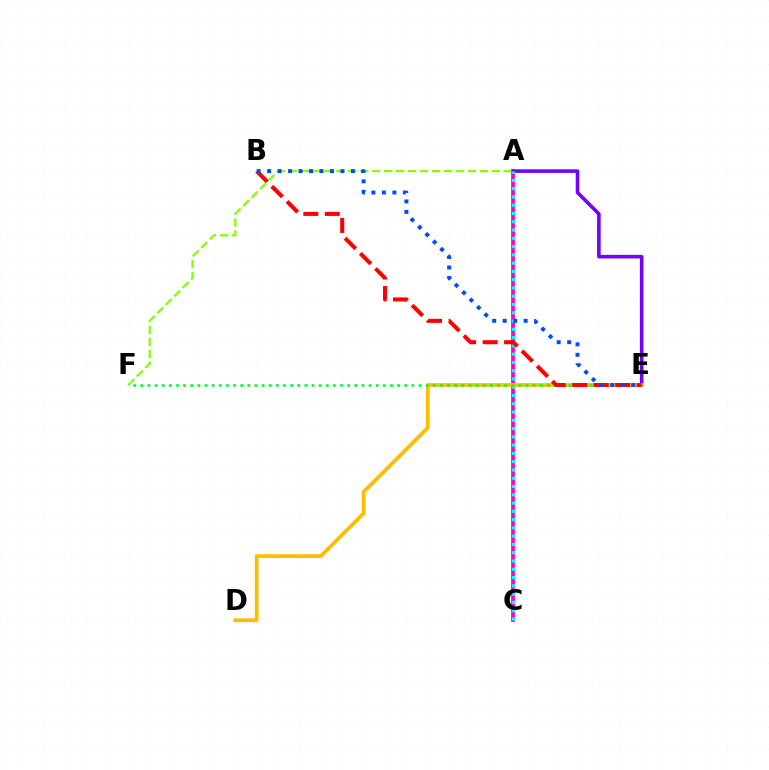{('A', 'C'): [{'color': '#ff00cf', 'line_style': 'solid', 'thickness': 2.71}, {'color': '#00fff6', 'line_style': 'dotted', 'thickness': 2.25}], ('A', 'F'): [{'color': '#84ff00', 'line_style': 'dashed', 'thickness': 1.62}], ('A', 'E'): [{'color': '#7200ff', 'line_style': 'solid', 'thickness': 2.58}], ('D', 'E'): [{'color': '#ffbd00', 'line_style': 'solid', 'thickness': 2.71}], ('E', 'F'): [{'color': '#00ff39', 'line_style': 'dotted', 'thickness': 1.94}], ('B', 'E'): [{'color': '#ff0000', 'line_style': 'dashed', 'thickness': 2.92}, {'color': '#004bff', 'line_style': 'dotted', 'thickness': 2.85}]}